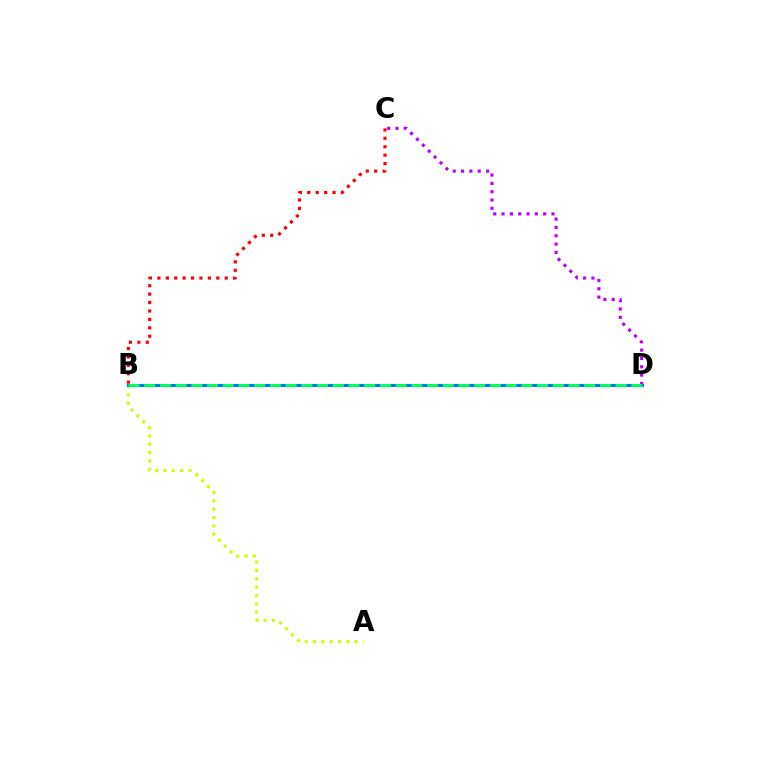{('C', 'D'): [{'color': '#b900ff', 'line_style': 'dotted', 'thickness': 2.26}], ('A', 'B'): [{'color': '#d1ff00', 'line_style': 'dotted', 'thickness': 2.26}], ('B', 'D'): [{'color': '#0074ff', 'line_style': 'solid', 'thickness': 2.19}, {'color': '#00ff5c', 'line_style': 'dashed', 'thickness': 2.13}], ('B', 'C'): [{'color': '#ff0000', 'line_style': 'dotted', 'thickness': 2.29}]}